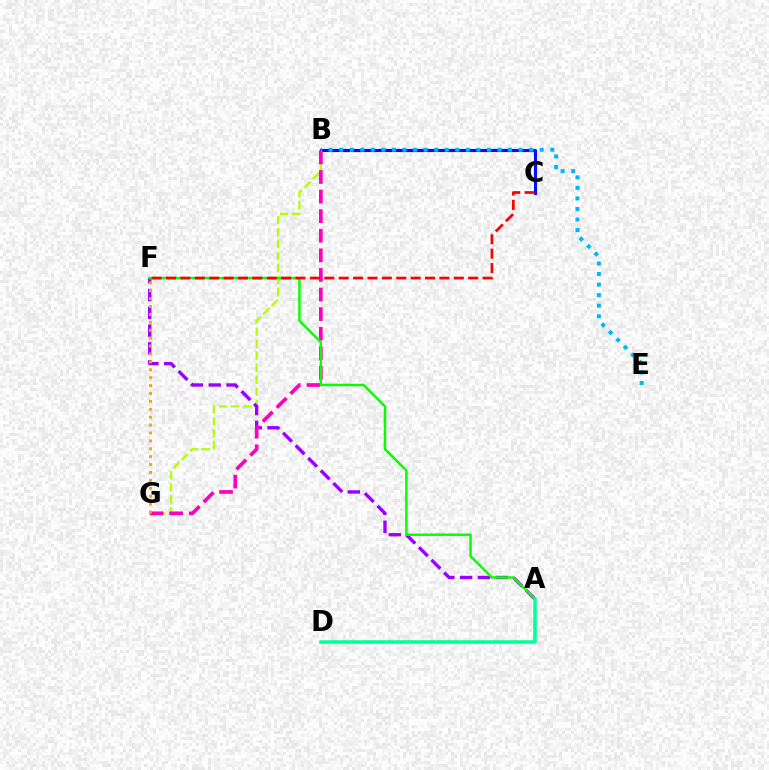{('B', 'G'): [{'color': '#b3ff00', 'line_style': 'dashed', 'thickness': 1.64}, {'color': '#ff00bd', 'line_style': 'dashed', 'thickness': 2.66}], ('A', 'F'): [{'color': '#9b00ff', 'line_style': 'dashed', 'thickness': 2.42}, {'color': '#08ff00', 'line_style': 'solid', 'thickness': 1.78}], ('B', 'C'): [{'color': '#0010ff', 'line_style': 'solid', 'thickness': 2.25}], ('A', 'D'): [{'color': '#00ff9d', 'line_style': 'solid', 'thickness': 2.52}], ('B', 'E'): [{'color': '#00b5ff', 'line_style': 'dotted', 'thickness': 2.87}], ('C', 'F'): [{'color': '#ff0000', 'line_style': 'dashed', 'thickness': 1.96}], ('F', 'G'): [{'color': '#ffa500', 'line_style': 'dotted', 'thickness': 2.15}]}